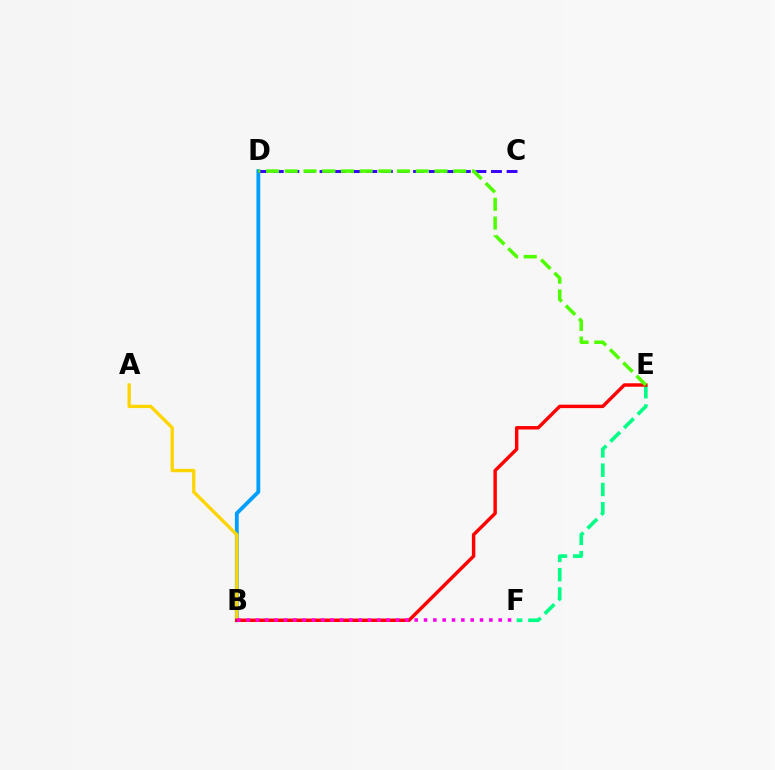{('B', 'D'): [{'color': '#009eff', 'line_style': 'solid', 'thickness': 2.75}], ('C', 'D'): [{'color': '#3700ff', 'line_style': 'dashed', 'thickness': 2.12}], ('E', 'F'): [{'color': '#00ff86', 'line_style': 'dashed', 'thickness': 2.62}], ('A', 'B'): [{'color': '#ffd500', 'line_style': 'solid', 'thickness': 2.4}], ('B', 'E'): [{'color': '#ff0000', 'line_style': 'solid', 'thickness': 2.47}], ('B', 'F'): [{'color': '#ff00ed', 'line_style': 'dotted', 'thickness': 2.54}], ('D', 'E'): [{'color': '#4fff00', 'line_style': 'dashed', 'thickness': 2.54}]}